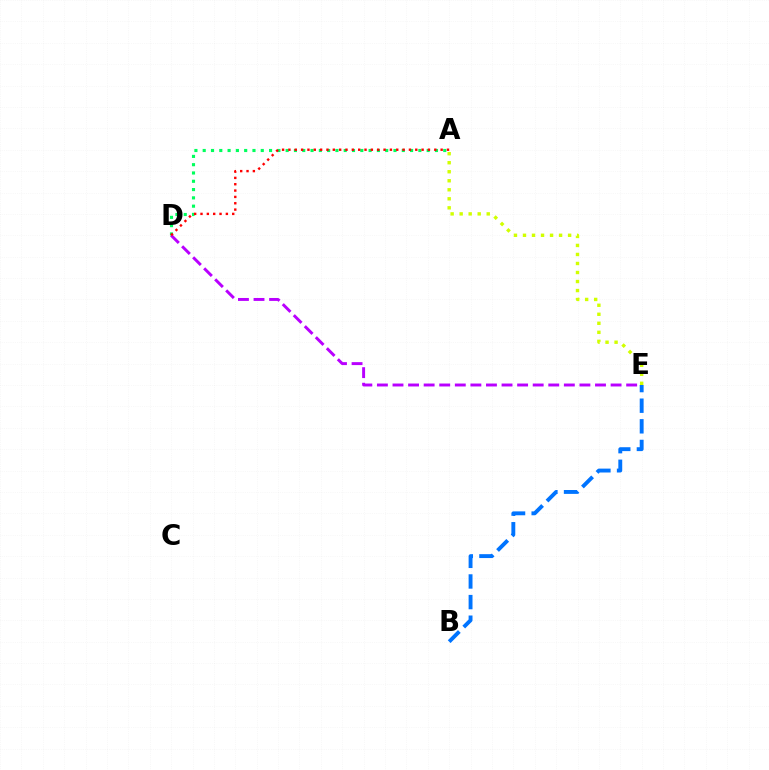{('A', 'D'): [{'color': '#00ff5c', 'line_style': 'dotted', 'thickness': 2.25}, {'color': '#ff0000', 'line_style': 'dotted', 'thickness': 1.72}], ('B', 'E'): [{'color': '#0074ff', 'line_style': 'dashed', 'thickness': 2.8}], ('A', 'E'): [{'color': '#d1ff00', 'line_style': 'dotted', 'thickness': 2.45}], ('D', 'E'): [{'color': '#b900ff', 'line_style': 'dashed', 'thickness': 2.12}]}